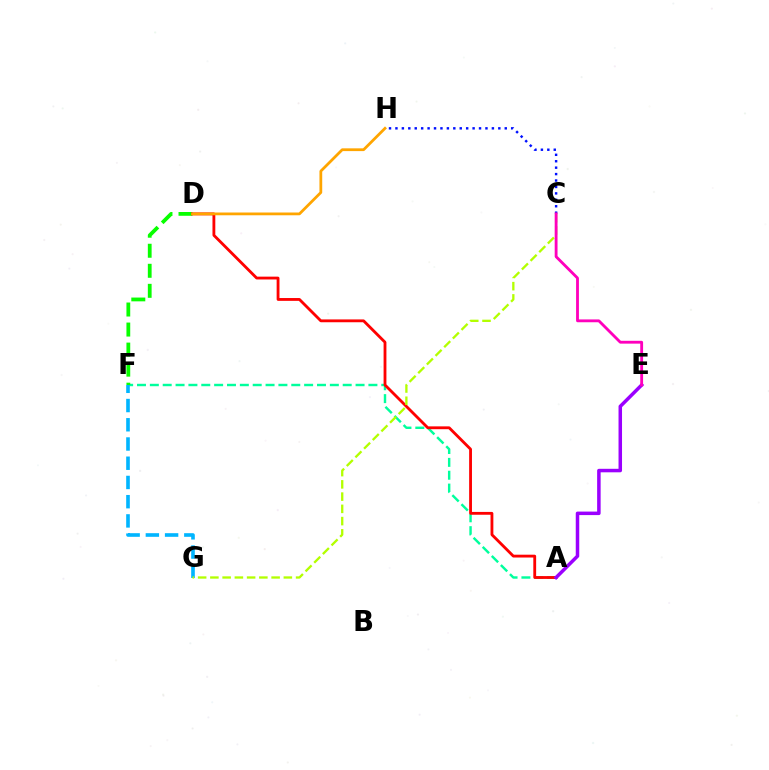{('A', 'F'): [{'color': '#00ff9d', 'line_style': 'dashed', 'thickness': 1.75}], ('C', 'H'): [{'color': '#0010ff', 'line_style': 'dotted', 'thickness': 1.75}], ('D', 'F'): [{'color': '#08ff00', 'line_style': 'dashed', 'thickness': 2.72}], ('A', 'D'): [{'color': '#ff0000', 'line_style': 'solid', 'thickness': 2.04}], ('D', 'H'): [{'color': '#ffa500', 'line_style': 'solid', 'thickness': 1.99}], ('F', 'G'): [{'color': '#00b5ff', 'line_style': 'dashed', 'thickness': 2.61}], ('C', 'G'): [{'color': '#b3ff00', 'line_style': 'dashed', 'thickness': 1.66}], ('A', 'E'): [{'color': '#9b00ff', 'line_style': 'solid', 'thickness': 2.52}], ('C', 'E'): [{'color': '#ff00bd', 'line_style': 'solid', 'thickness': 2.04}]}